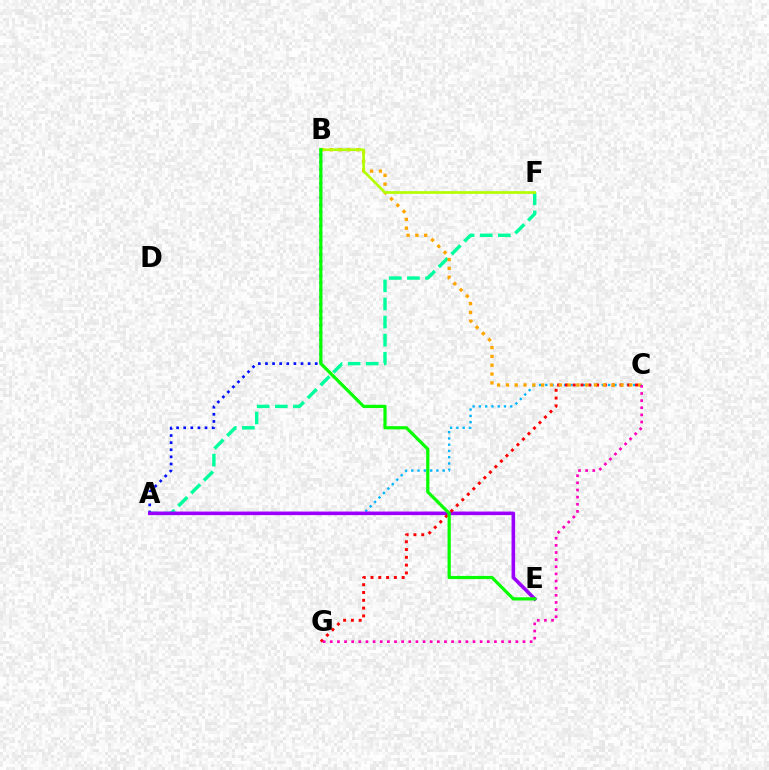{('A', 'B'): [{'color': '#0010ff', 'line_style': 'dotted', 'thickness': 1.93}], ('A', 'C'): [{'color': '#00b5ff', 'line_style': 'dotted', 'thickness': 1.71}], ('A', 'F'): [{'color': '#00ff9d', 'line_style': 'dashed', 'thickness': 2.46}], ('A', 'E'): [{'color': '#9b00ff', 'line_style': 'solid', 'thickness': 2.57}], ('C', 'G'): [{'color': '#ff0000', 'line_style': 'dotted', 'thickness': 2.12}, {'color': '#ff00bd', 'line_style': 'dotted', 'thickness': 1.94}], ('B', 'C'): [{'color': '#ffa500', 'line_style': 'dotted', 'thickness': 2.39}], ('B', 'F'): [{'color': '#b3ff00', 'line_style': 'solid', 'thickness': 1.93}], ('B', 'E'): [{'color': '#08ff00', 'line_style': 'solid', 'thickness': 2.3}]}